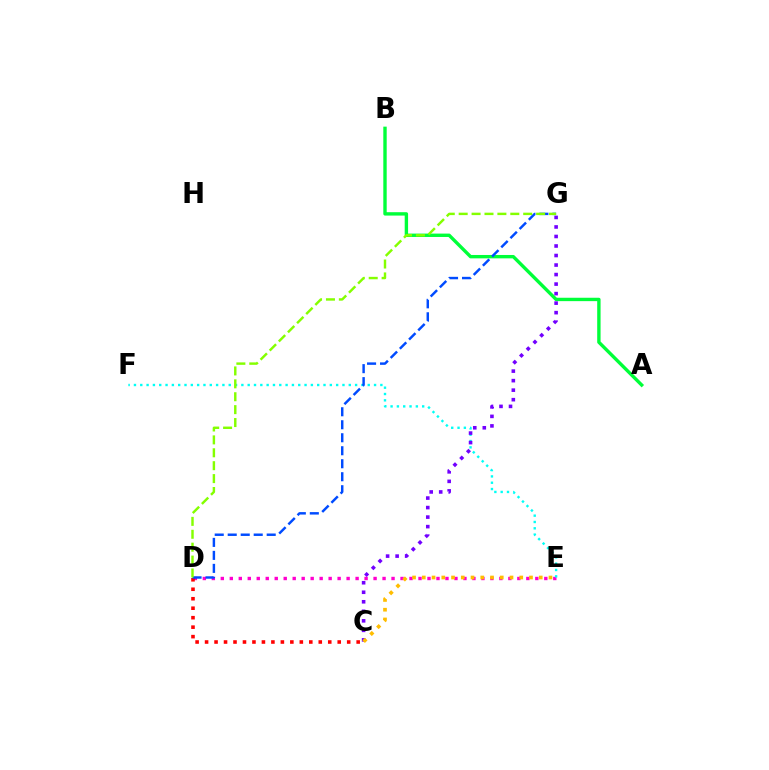{('D', 'E'): [{'color': '#ff00cf', 'line_style': 'dotted', 'thickness': 2.44}], ('E', 'F'): [{'color': '#00fff6', 'line_style': 'dotted', 'thickness': 1.72}], ('C', 'D'): [{'color': '#ff0000', 'line_style': 'dotted', 'thickness': 2.57}], ('A', 'B'): [{'color': '#00ff39', 'line_style': 'solid', 'thickness': 2.43}], ('C', 'G'): [{'color': '#7200ff', 'line_style': 'dotted', 'thickness': 2.59}], ('D', 'G'): [{'color': '#004bff', 'line_style': 'dashed', 'thickness': 1.77}, {'color': '#84ff00', 'line_style': 'dashed', 'thickness': 1.75}], ('C', 'E'): [{'color': '#ffbd00', 'line_style': 'dotted', 'thickness': 2.65}]}